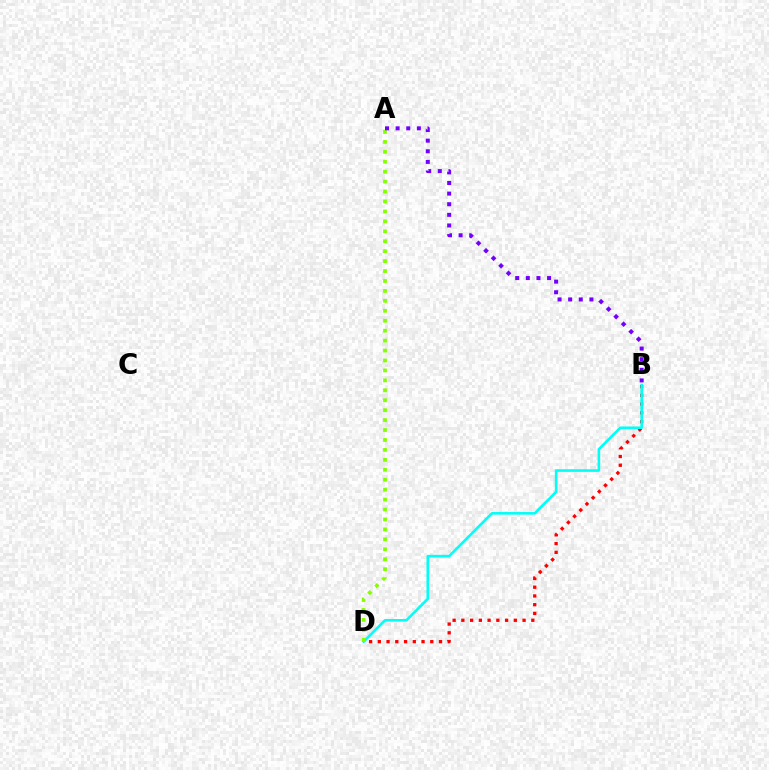{('B', 'D'): [{'color': '#ff0000', 'line_style': 'dotted', 'thickness': 2.38}, {'color': '#00fff6', 'line_style': 'solid', 'thickness': 1.86}], ('A', 'D'): [{'color': '#84ff00', 'line_style': 'dotted', 'thickness': 2.7}], ('A', 'B'): [{'color': '#7200ff', 'line_style': 'dotted', 'thickness': 2.89}]}